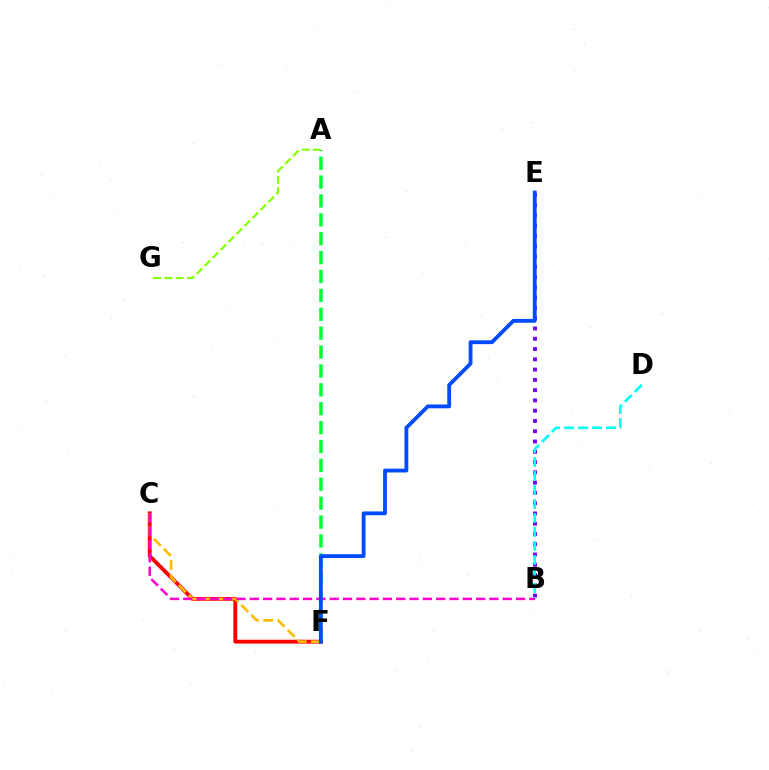{('A', 'G'): [{'color': '#84ff00', 'line_style': 'dashed', 'thickness': 1.53}], ('A', 'F'): [{'color': '#00ff39', 'line_style': 'dashed', 'thickness': 2.57}], ('C', 'F'): [{'color': '#ff0000', 'line_style': 'solid', 'thickness': 2.77}, {'color': '#ffbd00', 'line_style': 'dashed', 'thickness': 1.92}], ('B', 'E'): [{'color': '#7200ff', 'line_style': 'dotted', 'thickness': 2.79}], ('B', 'D'): [{'color': '#00fff6', 'line_style': 'dashed', 'thickness': 1.9}], ('B', 'C'): [{'color': '#ff00cf', 'line_style': 'dashed', 'thickness': 1.81}], ('E', 'F'): [{'color': '#004bff', 'line_style': 'solid', 'thickness': 2.74}]}